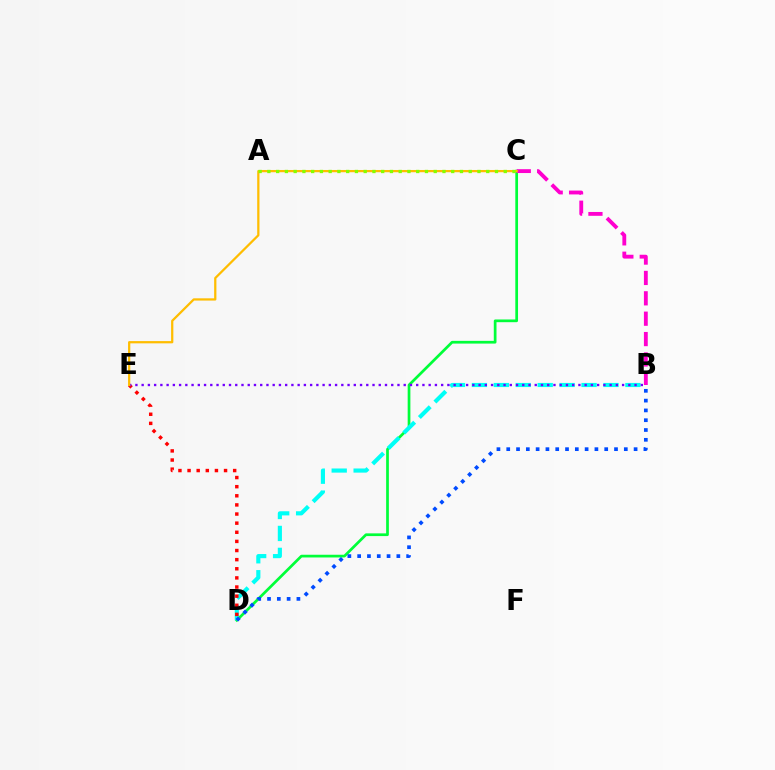{('C', 'D'): [{'color': '#00ff39', 'line_style': 'solid', 'thickness': 1.96}], ('B', 'D'): [{'color': '#00fff6', 'line_style': 'dashed', 'thickness': 2.98}, {'color': '#004bff', 'line_style': 'dotted', 'thickness': 2.66}], ('D', 'E'): [{'color': '#ff0000', 'line_style': 'dotted', 'thickness': 2.48}], ('B', 'E'): [{'color': '#7200ff', 'line_style': 'dotted', 'thickness': 1.7}], ('B', 'C'): [{'color': '#ff00cf', 'line_style': 'dashed', 'thickness': 2.77}], ('C', 'E'): [{'color': '#ffbd00', 'line_style': 'solid', 'thickness': 1.62}], ('A', 'C'): [{'color': '#84ff00', 'line_style': 'dotted', 'thickness': 2.38}]}